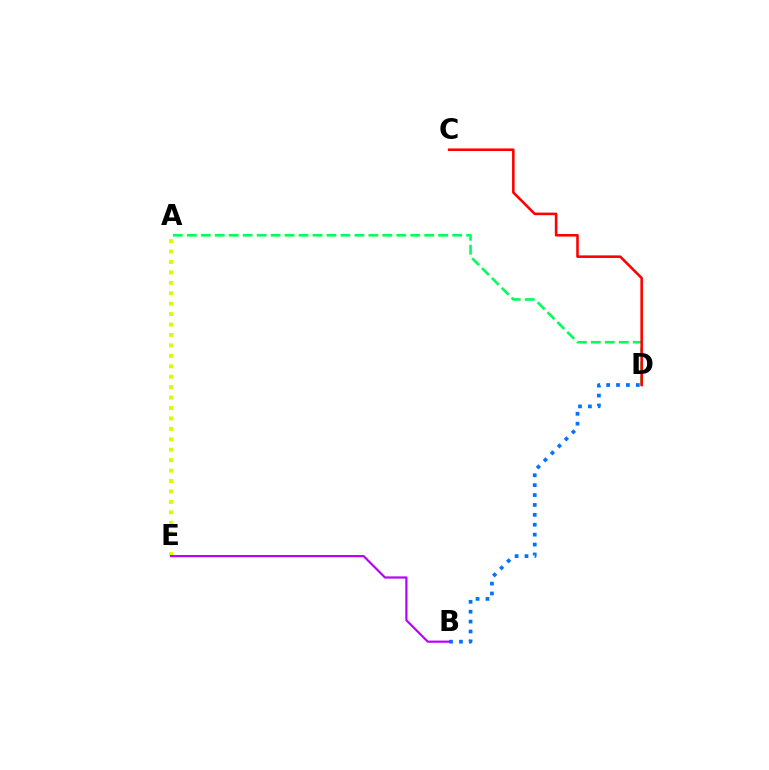{('A', 'E'): [{'color': '#d1ff00', 'line_style': 'dotted', 'thickness': 2.83}], ('A', 'D'): [{'color': '#00ff5c', 'line_style': 'dashed', 'thickness': 1.9}], ('C', 'D'): [{'color': '#ff0000', 'line_style': 'solid', 'thickness': 1.85}], ('B', 'D'): [{'color': '#0074ff', 'line_style': 'dotted', 'thickness': 2.69}], ('B', 'E'): [{'color': '#b900ff', 'line_style': 'solid', 'thickness': 1.57}]}